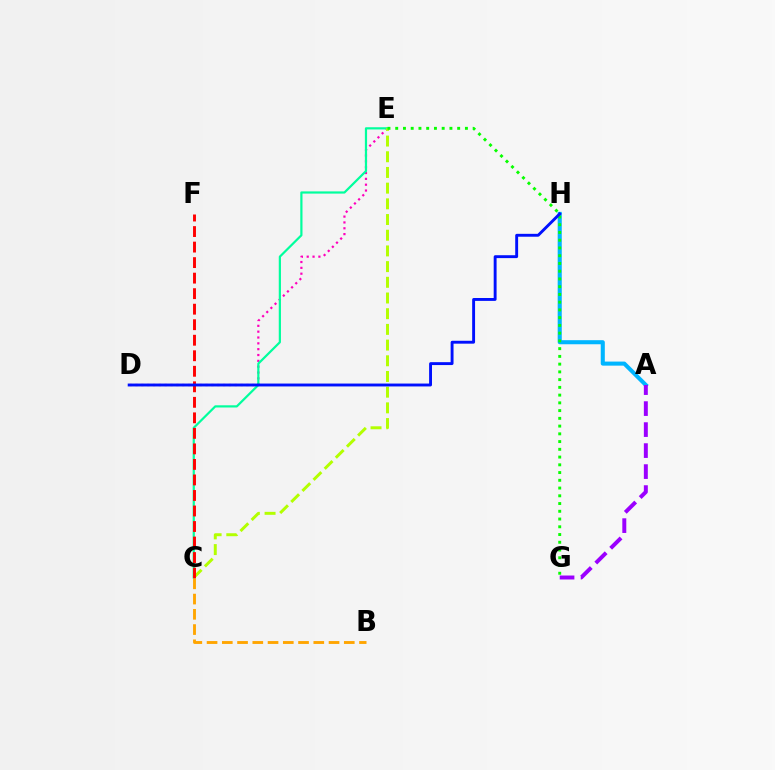{('A', 'H'): [{'color': '#00b5ff', 'line_style': 'solid', 'thickness': 2.93}], ('D', 'E'): [{'color': '#ff00bd', 'line_style': 'dotted', 'thickness': 1.59}], ('C', 'E'): [{'color': '#00ff9d', 'line_style': 'solid', 'thickness': 1.58}, {'color': '#b3ff00', 'line_style': 'dashed', 'thickness': 2.13}], ('C', 'F'): [{'color': '#ff0000', 'line_style': 'dashed', 'thickness': 2.11}], ('E', 'G'): [{'color': '#08ff00', 'line_style': 'dotted', 'thickness': 2.1}], ('B', 'C'): [{'color': '#ffa500', 'line_style': 'dashed', 'thickness': 2.07}], ('D', 'H'): [{'color': '#0010ff', 'line_style': 'solid', 'thickness': 2.08}], ('A', 'G'): [{'color': '#9b00ff', 'line_style': 'dashed', 'thickness': 2.85}]}